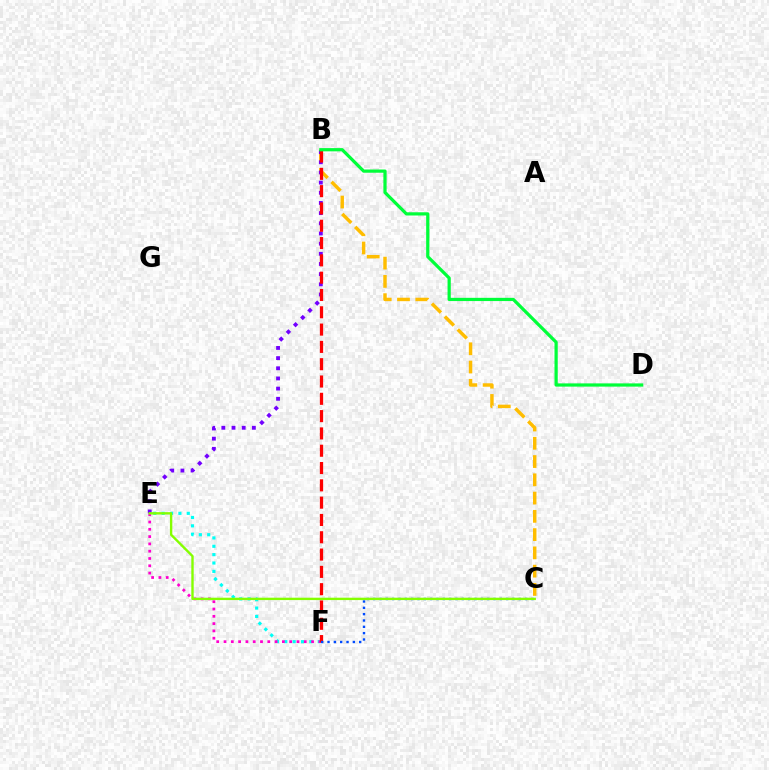{('E', 'F'): [{'color': '#00fff6', 'line_style': 'dotted', 'thickness': 2.27}, {'color': '#ff00cf', 'line_style': 'dotted', 'thickness': 1.98}], ('B', 'C'): [{'color': '#ffbd00', 'line_style': 'dashed', 'thickness': 2.48}], ('B', 'E'): [{'color': '#7200ff', 'line_style': 'dotted', 'thickness': 2.76}], ('B', 'F'): [{'color': '#ff0000', 'line_style': 'dashed', 'thickness': 2.35}], ('B', 'D'): [{'color': '#00ff39', 'line_style': 'solid', 'thickness': 2.32}], ('C', 'F'): [{'color': '#004bff', 'line_style': 'dotted', 'thickness': 1.72}], ('C', 'E'): [{'color': '#84ff00', 'line_style': 'solid', 'thickness': 1.71}]}